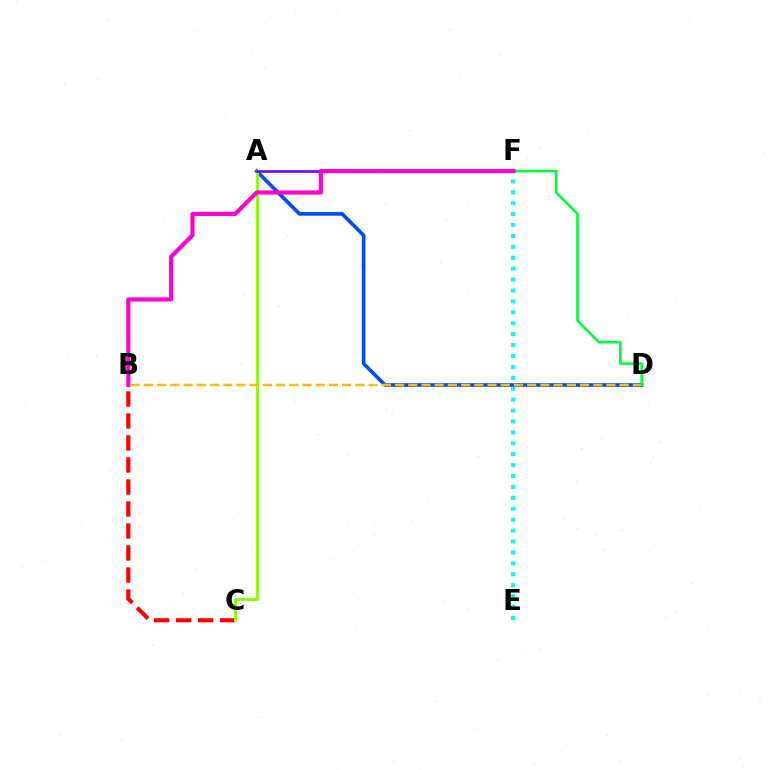{('E', 'F'): [{'color': '#00fff6', 'line_style': 'dotted', 'thickness': 2.97}], ('A', 'D'): [{'color': '#004bff', 'line_style': 'solid', 'thickness': 2.62}], ('B', 'C'): [{'color': '#ff0000', 'line_style': 'dashed', 'thickness': 2.99}], ('A', 'C'): [{'color': '#84ff00', 'line_style': 'solid', 'thickness': 1.99}], ('A', 'F'): [{'color': '#7200ff', 'line_style': 'solid', 'thickness': 1.89}], ('B', 'D'): [{'color': '#ffbd00', 'line_style': 'dashed', 'thickness': 1.8}], ('D', 'F'): [{'color': '#00ff39', 'line_style': 'solid', 'thickness': 1.89}], ('B', 'F'): [{'color': '#ff00cf', 'line_style': 'solid', 'thickness': 2.98}]}